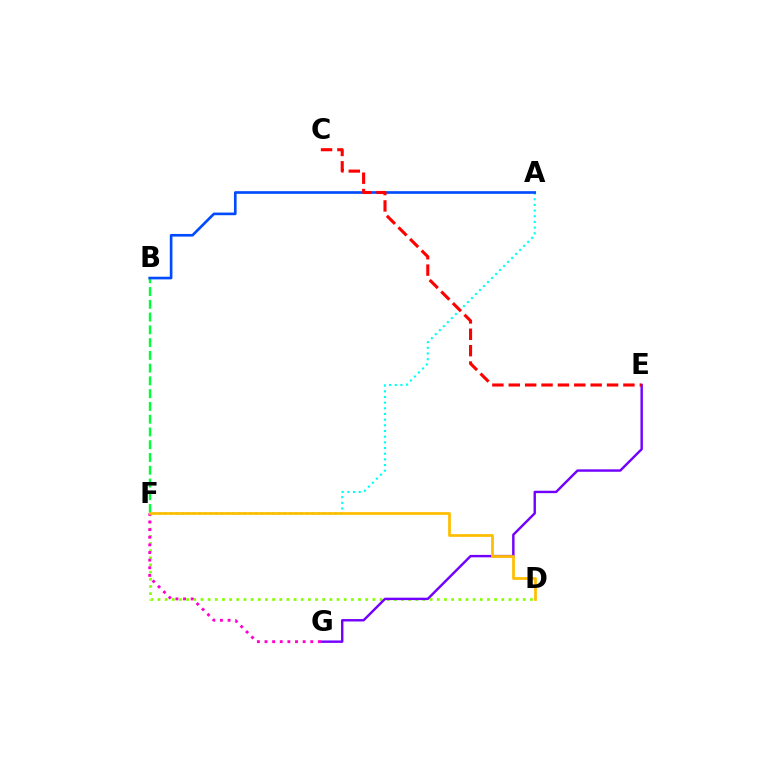{('A', 'F'): [{'color': '#00fff6', 'line_style': 'dotted', 'thickness': 1.54}], ('D', 'F'): [{'color': '#84ff00', 'line_style': 'dotted', 'thickness': 1.95}, {'color': '#ffbd00', 'line_style': 'solid', 'thickness': 1.97}], ('B', 'F'): [{'color': '#00ff39', 'line_style': 'dashed', 'thickness': 1.73}], ('E', 'G'): [{'color': '#7200ff', 'line_style': 'solid', 'thickness': 1.74}], ('F', 'G'): [{'color': '#ff00cf', 'line_style': 'dotted', 'thickness': 2.07}], ('A', 'B'): [{'color': '#004bff', 'line_style': 'solid', 'thickness': 1.91}], ('C', 'E'): [{'color': '#ff0000', 'line_style': 'dashed', 'thickness': 2.23}]}